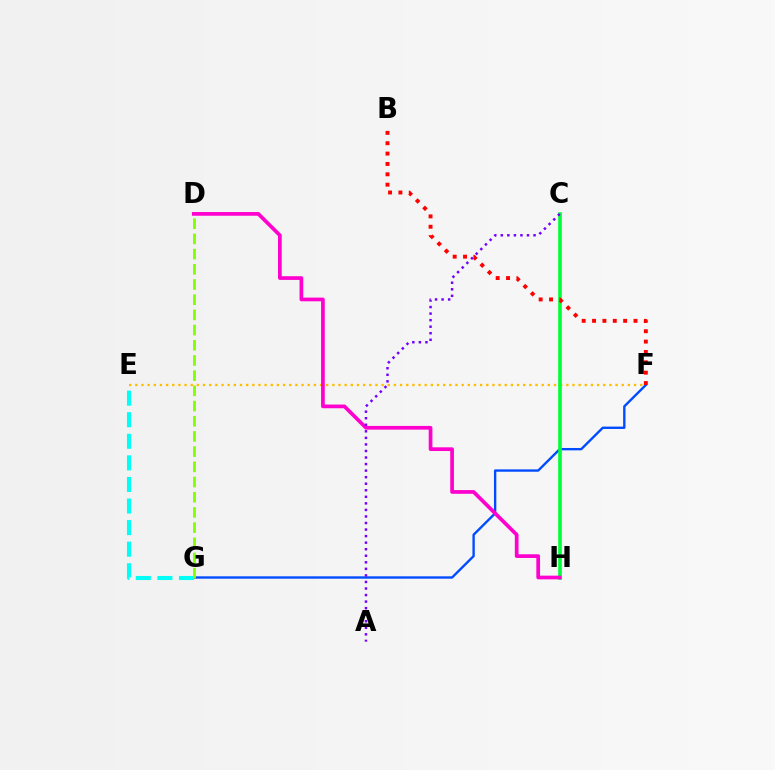{('F', 'G'): [{'color': '#004bff', 'line_style': 'solid', 'thickness': 1.7}], ('E', 'F'): [{'color': '#ffbd00', 'line_style': 'dotted', 'thickness': 1.67}], ('E', 'G'): [{'color': '#00fff6', 'line_style': 'dashed', 'thickness': 2.93}], ('C', 'H'): [{'color': '#00ff39', 'line_style': 'solid', 'thickness': 2.62}], ('D', 'G'): [{'color': '#84ff00', 'line_style': 'dashed', 'thickness': 2.06}], ('D', 'H'): [{'color': '#ff00cf', 'line_style': 'solid', 'thickness': 2.67}], ('A', 'C'): [{'color': '#7200ff', 'line_style': 'dotted', 'thickness': 1.78}], ('B', 'F'): [{'color': '#ff0000', 'line_style': 'dotted', 'thickness': 2.82}]}